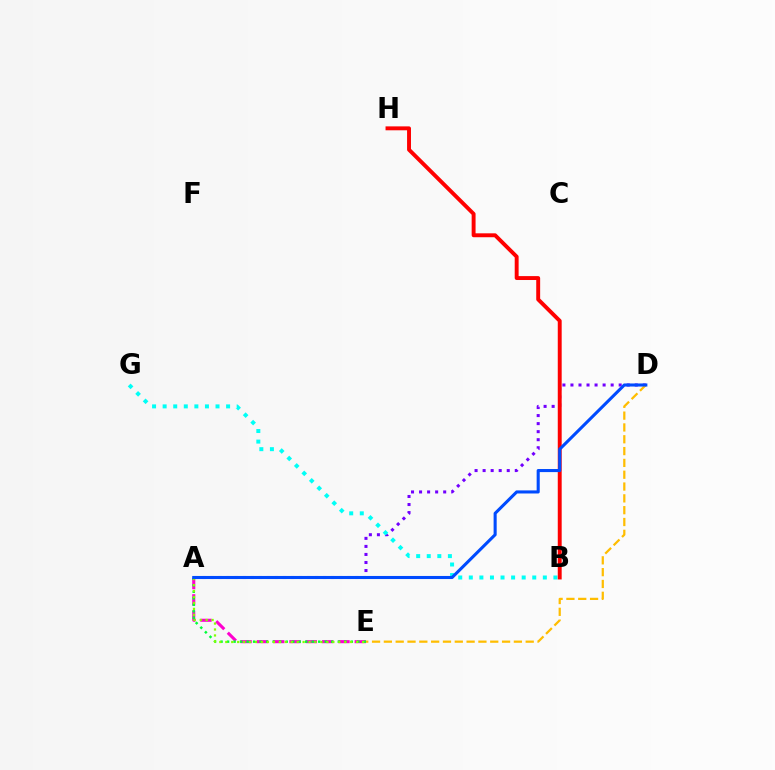{('A', 'E'): [{'color': '#ff00cf', 'line_style': 'dashed', 'thickness': 2.22}, {'color': '#00ff39', 'line_style': 'dotted', 'thickness': 1.77}, {'color': '#84ff00', 'line_style': 'dotted', 'thickness': 1.62}], ('A', 'D'): [{'color': '#7200ff', 'line_style': 'dotted', 'thickness': 2.18}, {'color': '#004bff', 'line_style': 'solid', 'thickness': 2.22}], ('B', 'G'): [{'color': '#00fff6', 'line_style': 'dotted', 'thickness': 2.87}], ('D', 'E'): [{'color': '#ffbd00', 'line_style': 'dashed', 'thickness': 1.61}], ('B', 'H'): [{'color': '#ff0000', 'line_style': 'solid', 'thickness': 2.82}]}